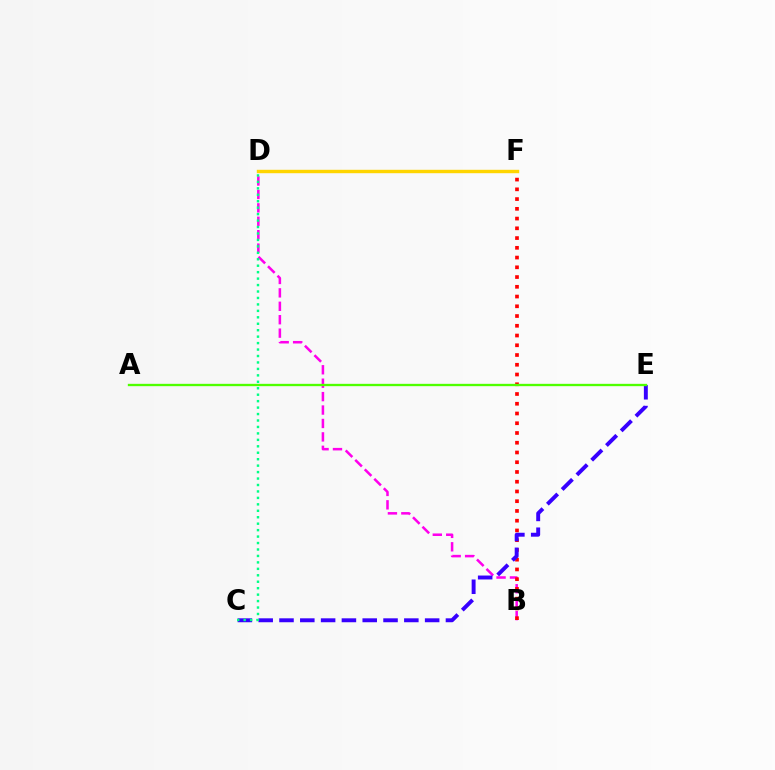{('D', 'F'): [{'color': '#009eff', 'line_style': 'dashed', 'thickness': 1.94}, {'color': '#ffd500', 'line_style': 'solid', 'thickness': 2.46}], ('B', 'D'): [{'color': '#ff00ed', 'line_style': 'dashed', 'thickness': 1.82}], ('B', 'F'): [{'color': '#ff0000', 'line_style': 'dotted', 'thickness': 2.65}], ('C', 'E'): [{'color': '#3700ff', 'line_style': 'dashed', 'thickness': 2.83}], ('C', 'D'): [{'color': '#00ff86', 'line_style': 'dotted', 'thickness': 1.75}], ('A', 'E'): [{'color': '#4fff00', 'line_style': 'solid', 'thickness': 1.68}]}